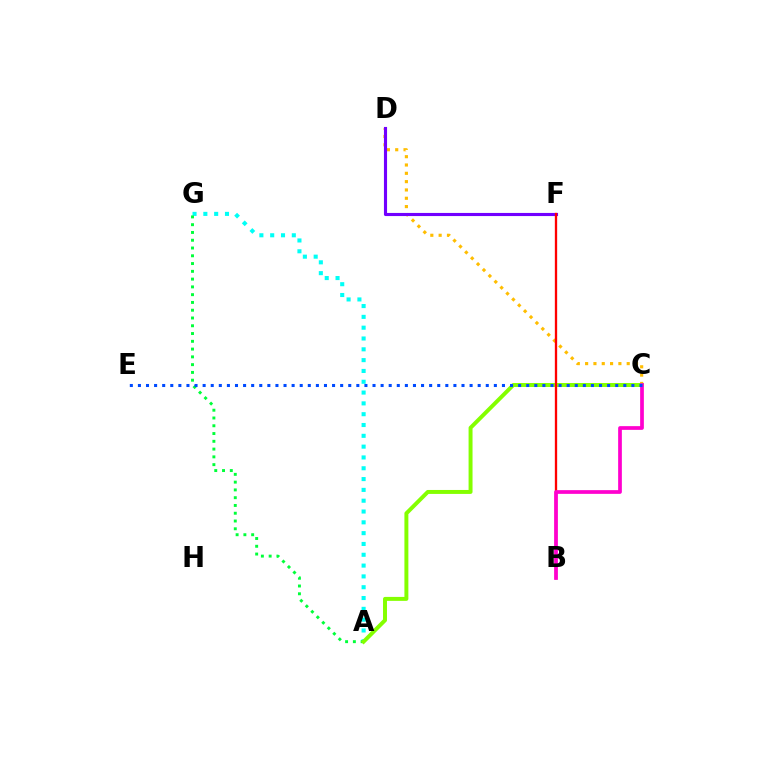{('C', 'D'): [{'color': '#ffbd00', 'line_style': 'dotted', 'thickness': 2.26}], ('A', 'G'): [{'color': '#00fff6', 'line_style': 'dotted', 'thickness': 2.94}, {'color': '#00ff39', 'line_style': 'dotted', 'thickness': 2.11}], ('A', 'C'): [{'color': '#84ff00', 'line_style': 'solid', 'thickness': 2.85}], ('D', 'F'): [{'color': '#7200ff', 'line_style': 'solid', 'thickness': 2.24}], ('B', 'F'): [{'color': '#ff0000', 'line_style': 'solid', 'thickness': 1.67}], ('B', 'C'): [{'color': '#ff00cf', 'line_style': 'solid', 'thickness': 2.68}], ('C', 'E'): [{'color': '#004bff', 'line_style': 'dotted', 'thickness': 2.2}]}